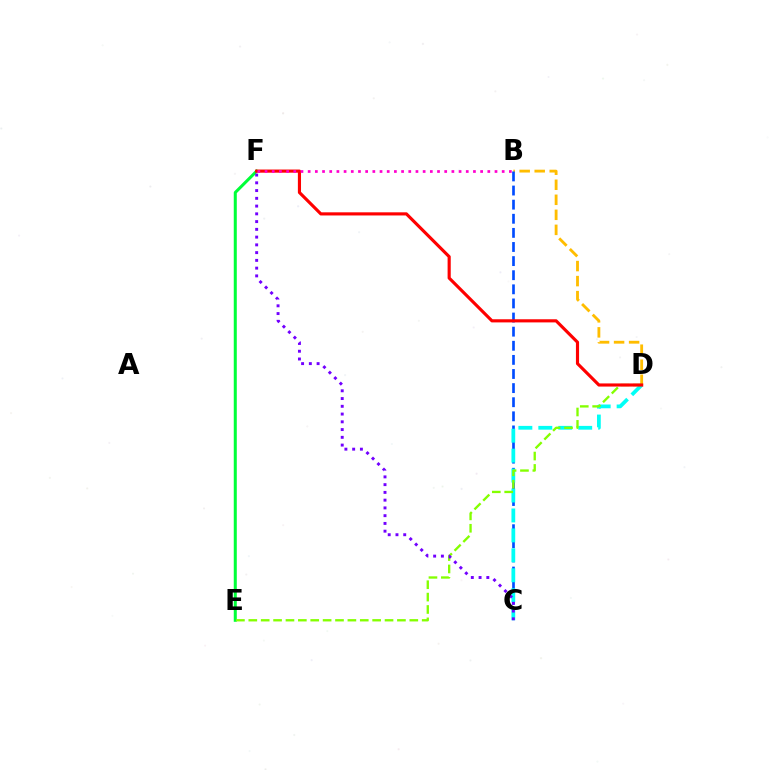{('E', 'F'): [{'color': '#00ff39', 'line_style': 'solid', 'thickness': 2.18}], ('B', 'D'): [{'color': '#ffbd00', 'line_style': 'dashed', 'thickness': 2.04}], ('B', 'C'): [{'color': '#004bff', 'line_style': 'dashed', 'thickness': 1.92}], ('C', 'D'): [{'color': '#00fff6', 'line_style': 'dashed', 'thickness': 2.71}], ('D', 'E'): [{'color': '#84ff00', 'line_style': 'dashed', 'thickness': 1.68}], ('C', 'F'): [{'color': '#7200ff', 'line_style': 'dotted', 'thickness': 2.11}], ('D', 'F'): [{'color': '#ff0000', 'line_style': 'solid', 'thickness': 2.26}], ('B', 'F'): [{'color': '#ff00cf', 'line_style': 'dotted', 'thickness': 1.95}]}